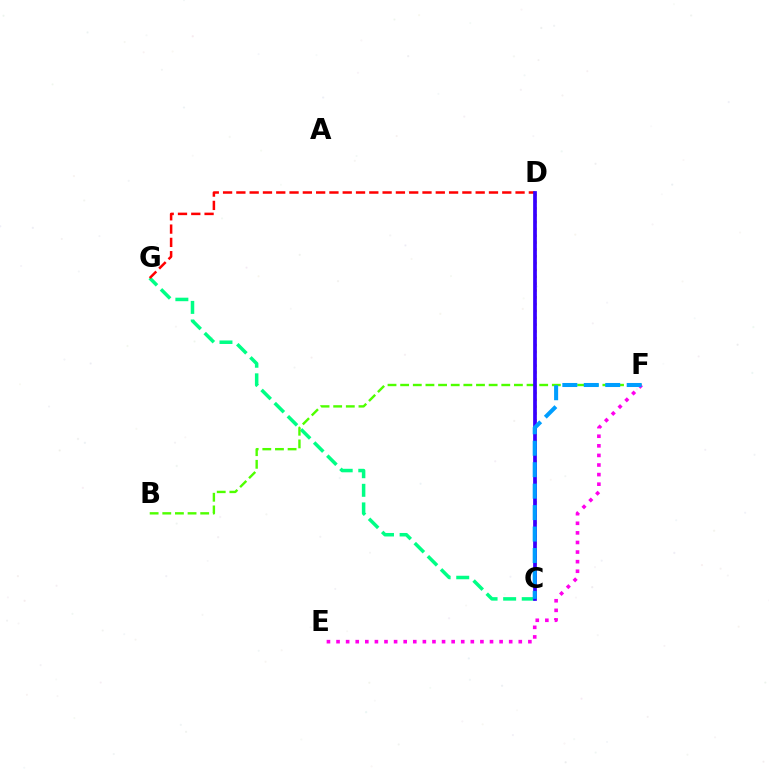{('C', 'G'): [{'color': '#00ff86', 'line_style': 'dashed', 'thickness': 2.53}], ('D', 'G'): [{'color': '#ff0000', 'line_style': 'dashed', 'thickness': 1.81}], ('C', 'D'): [{'color': '#ffd500', 'line_style': 'dotted', 'thickness': 1.86}, {'color': '#3700ff', 'line_style': 'solid', 'thickness': 2.68}], ('B', 'F'): [{'color': '#4fff00', 'line_style': 'dashed', 'thickness': 1.72}], ('E', 'F'): [{'color': '#ff00ed', 'line_style': 'dotted', 'thickness': 2.61}], ('C', 'F'): [{'color': '#009eff', 'line_style': 'dashed', 'thickness': 2.91}]}